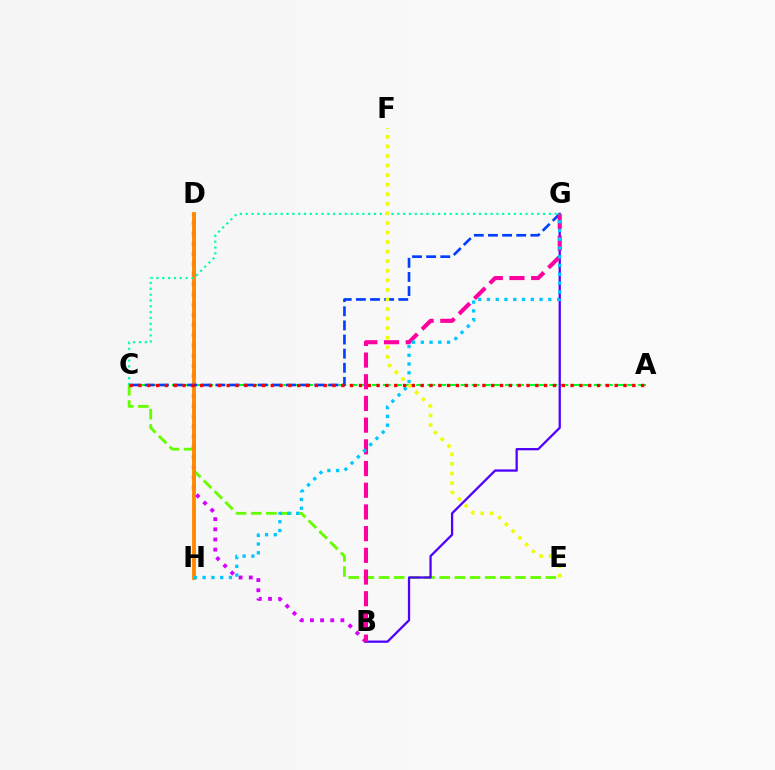{('C', 'E'): [{'color': '#66ff00', 'line_style': 'dashed', 'thickness': 2.06}], ('A', 'C'): [{'color': '#00ff27', 'line_style': 'dashed', 'thickness': 1.51}, {'color': '#ff0000', 'line_style': 'dotted', 'thickness': 2.4}], ('B', 'D'): [{'color': '#d600ff', 'line_style': 'dotted', 'thickness': 2.76}], ('D', 'H'): [{'color': '#ff8800', 'line_style': 'solid', 'thickness': 2.79}], ('B', 'G'): [{'color': '#4f00ff', 'line_style': 'solid', 'thickness': 1.64}, {'color': '#ff00a0', 'line_style': 'dashed', 'thickness': 2.95}], ('C', 'G'): [{'color': '#003fff', 'line_style': 'dashed', 'thickness': 1.92}, {'color': '#00ffaf', 'line_style': 'dotted', 'thickness': 1.58}], ('G', 'H'): [{'color': '#00c7ff', 'line_style': 'dotted', 'thickness': 2.38}], ('E', 'F'): [{'color': '#eeff00', 'line_style': 'dotted', 'thickness': 2.6}]}